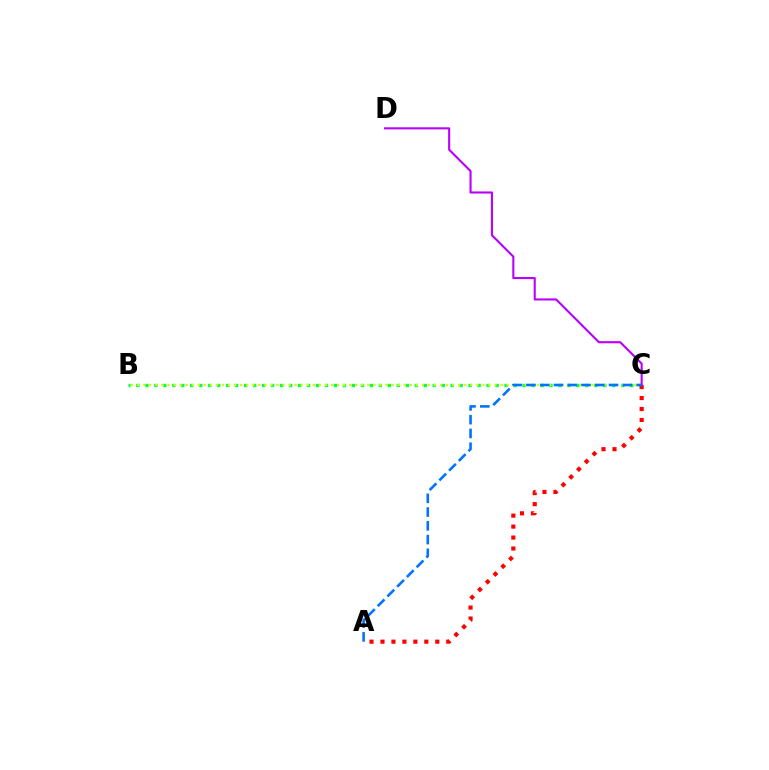{('B', 'C'): [{'color': '#00ff5c', 'line_style': 'dotted', 'thickness': 2.44}, {'color': '#d1ff00', 'line_style': 'dotted', 'thickness': 1.65}], ('A', 'C'): [{'color': '#ff0000', 'line_style': 'dotted', 'thickness': 2.98}, {'color': '#0074ff', 'line_style': 'dashed', 'thickness': 1.87}], ('C', 'D'): [{'color': '#b900ff', 'line_style': 'solid', 'thickness': 1.52}]}